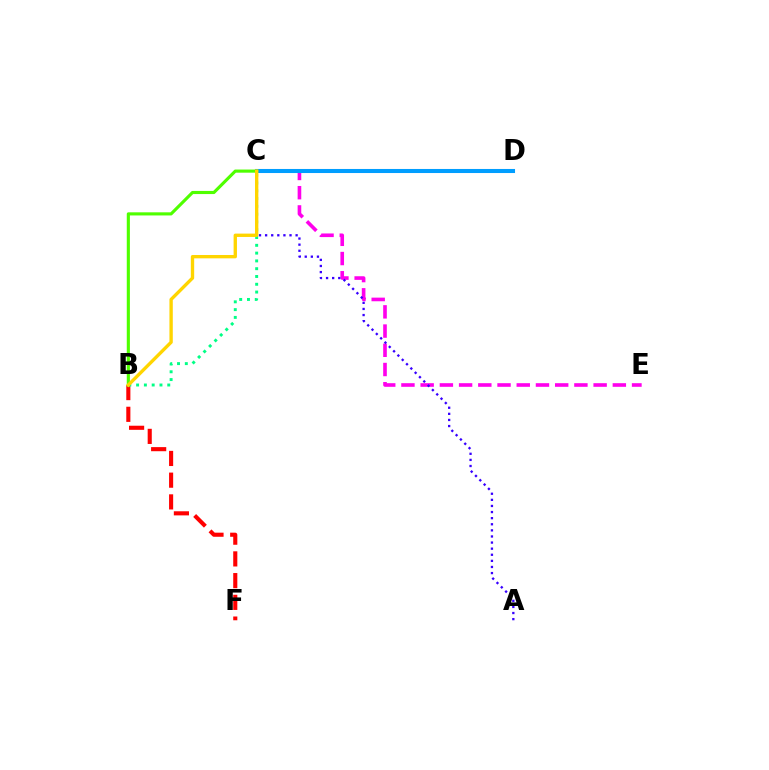{('C', 'E'): [{'color': '#ff00ed', 'line_style': 'dashed', 'thickness': 2.61}], ('A', 'C'): [{'color': '#3700ff', 'line_style': 'dotted', 'thickness': 1.66}], ('B', 'F'): [{'color': '#ff0000', 'line_style': 'dashed', 'thickness': 2.95}], ('C', 'D'): [{'color': '#009eff', 'line_style': 'solid', 'thickness': 2.92}], ('B', 'C'): [{'color': '#00ff86', 'line_style': 'dotted', 'thickness': 2.12}, {'color': '#4fff00', 'line_style': 'solid', 'thickness': 2.25}, {'color': '#ffd500', 'line_style': 'solid', 'thickness': 2.41}]}